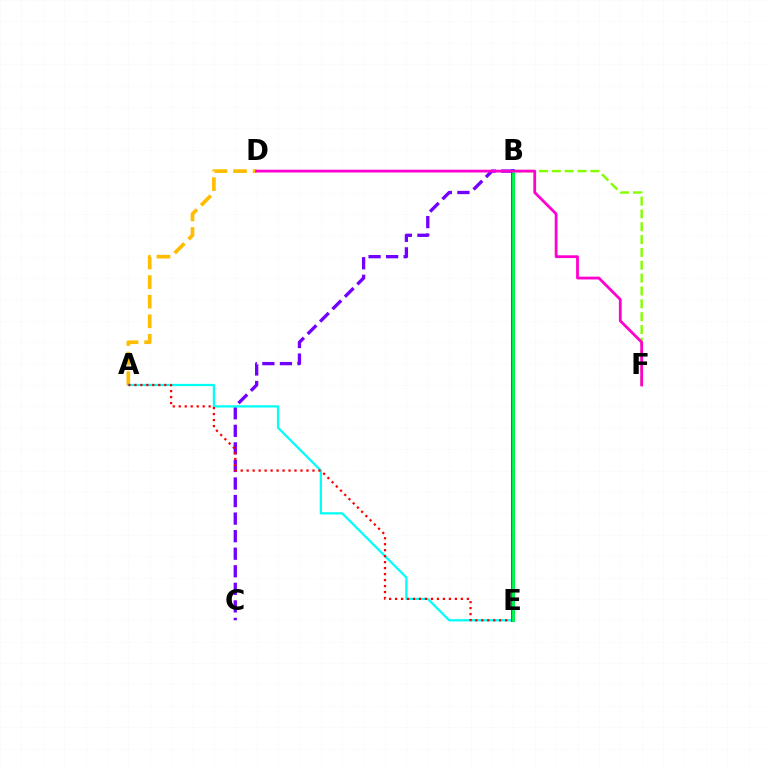{('B', 'C'): [{'color': '#7200ff', 'line_style': 'dashed', 'thickness': 2.39}], ('B', 'F'): [{'color': '#84ff00', 'line_style': 'dashed', 'thickness': 1.74}], ('A', 'D'): [{'color': '#ffbd00', 'line_style': 'dashed', 'thickness': 2.66}], ('A', 'E'): [{'color': '#00fff6', 'line_style': 'solid', 'thickness': 1.62}, {'color': '#ff0000', 'line_style': 'dotted', 'thickness': 1.62}], ('B', 'E'): [{'color': '#004bff', 'line_style': 'solid', 'thickness': 2.71}, {'color': '#00ff39', 'line_style': 'solid', 'thickness': 2.02}], ('D', 'F'): [{'color': '#ff00cf', 'line_style': 'solid', 'thickness': 2.01}]}